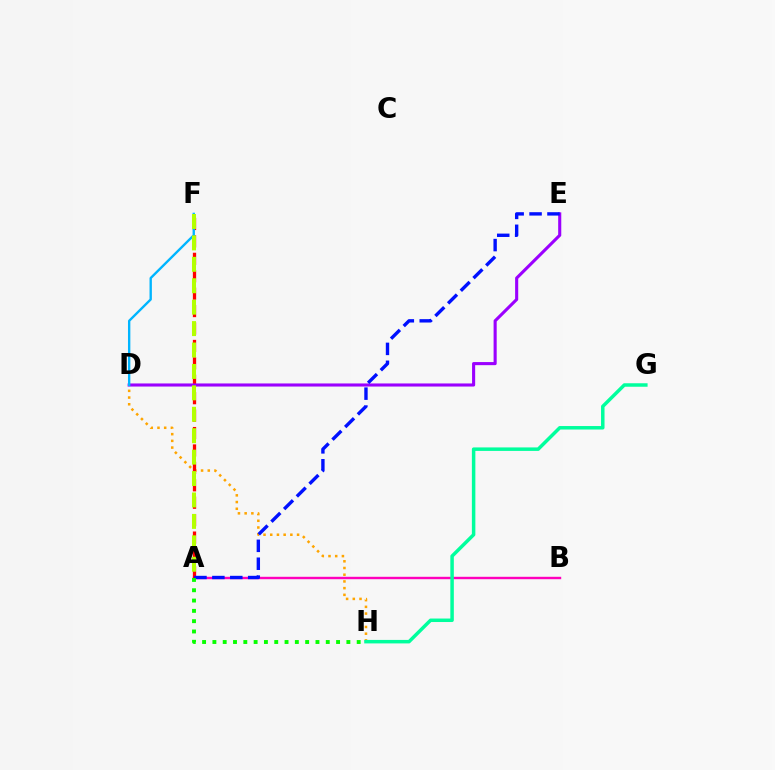{('D', 'H'): [{'color': '#ffa500', 'line_style': 'dotted', 'thickness': 1.82}], ('A', 'B'): [{'color': '#ff00bd', 'line_style': 'solid', 'thickness': 1.73}], ('A', 'F'): [{'color': '#ff0000', 'line_style': 'dashed', 'thickness': 2.37}, {'color': '#b3ff00', 'line_style': 'dashed', 'thickness': 2.91}], ('D', 'E'): [{'color': '#9b00ff', 'line_style': 'solid', 'thickness': 2.23}], ('A', 'E'): [{'color': '#0010ff', 'line_style': 'dashed', 'thickness': 2.43}], ('D', 'F'): [{'color': '#00b5ff', 'line_style': 'solid', 'thickness': 1.7}], ('G', 'H'): [{'color': '#00ff9d', 'line_style': 'solid', 'thickness': 2.51}], ('A', 'H'): [{'color': '#08ff00', 'line_style': 'dotted', 'thickness': 2.8}]}